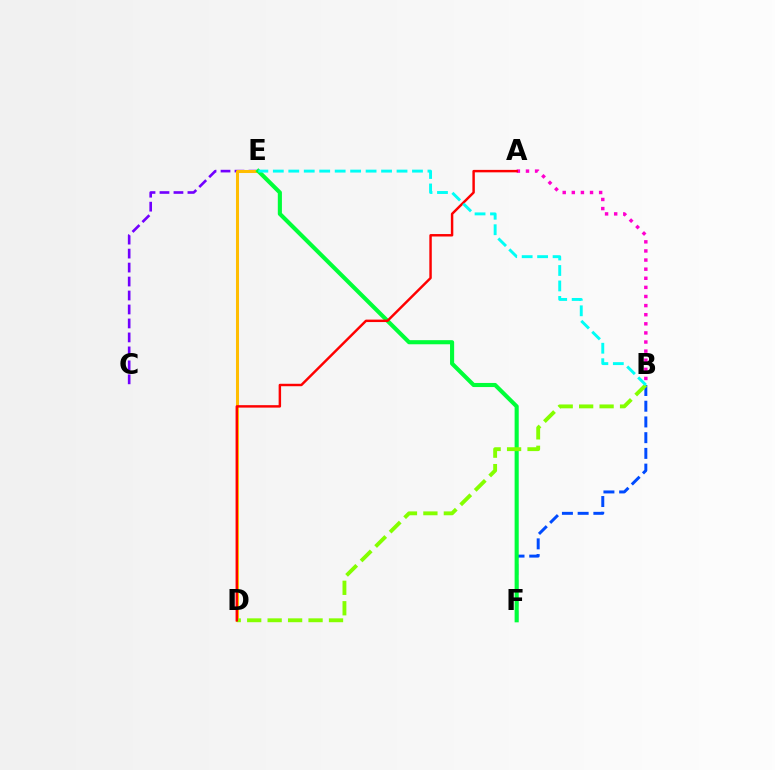{('C', 'E'): [{'color': '#7200ff', 'line_style': 'dashed', 'thickness': 1.9}], ('A', 'B'): [{'color': '#ff00cf', 'line_style': 'dotted', 'thickness': 2.47}], ('B', 'F'): [{'color': '#004bff', 'line_style': 'dashed', 'thickness': 2.14}], ('D', 'E'): [{'color': '#ffbd00', 'line_style': 'solid', 'thickness': 2.19}], ('E', 'F'): [{'color': '#00ff39', 'line_style': 'solid', 'thickness': 2.96}], ('B', 'D'): [{'color': '#84ff00', 'line_style': 'dashed', 'thickness': 2.78}], ('A', 'D'): [{'color': '#ff0000', 'line_style': 'solid', 'thickness': 1.76}], ('B', 'E'): [{'color': '#00fff6', 'line_style': 'dashed', 'thickness': 2.1}]}